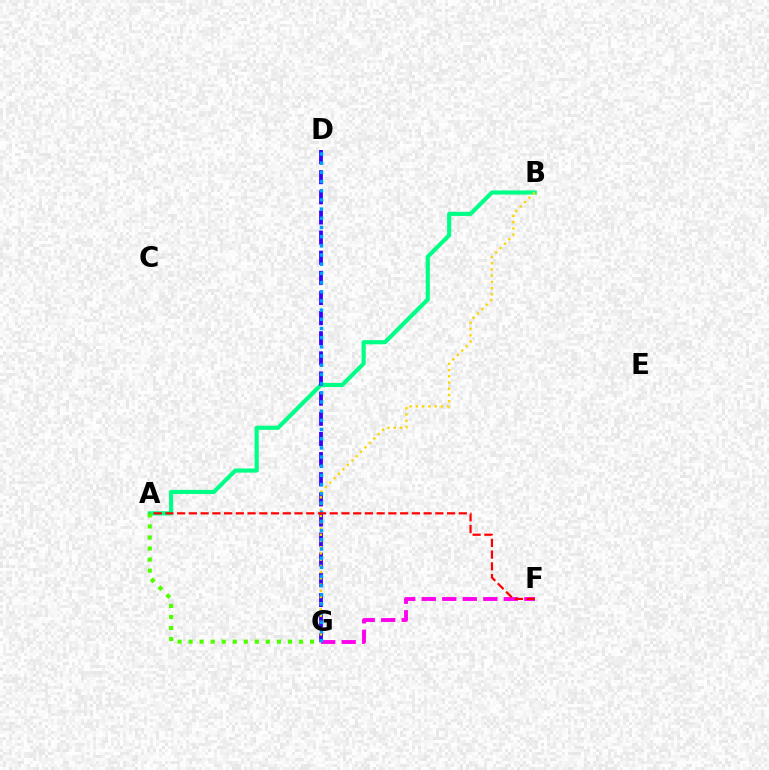{('A', 'B'): [{'color': '#00ff86', 'line_style': 'solid', 'thickness': 2.98}], ('D', 'G'): [{'color': '#3700ff', 'line_style': 'dashed', 'thickness': 2.74}, {'color': '#009eff', 'line_style': 'dotted', 'thickness': 2.5}], ('F', 'G'): [{'color': '#ff00ed', 'line_style': 'dashed', 'thickness': 2.79}], ('A', 'G'): [{'color': '#4fff00', 'line_style': 'dotted', 'thickness': 3.0}], ('B', 'G'): [{'color': '#ffd500', 'line_style': 'dotted', 'thickness': 1.69}], ('A', 'F'): [{'color': '#ff0000', 'line_style': 'dashed', 'thickness': 1.59}]}